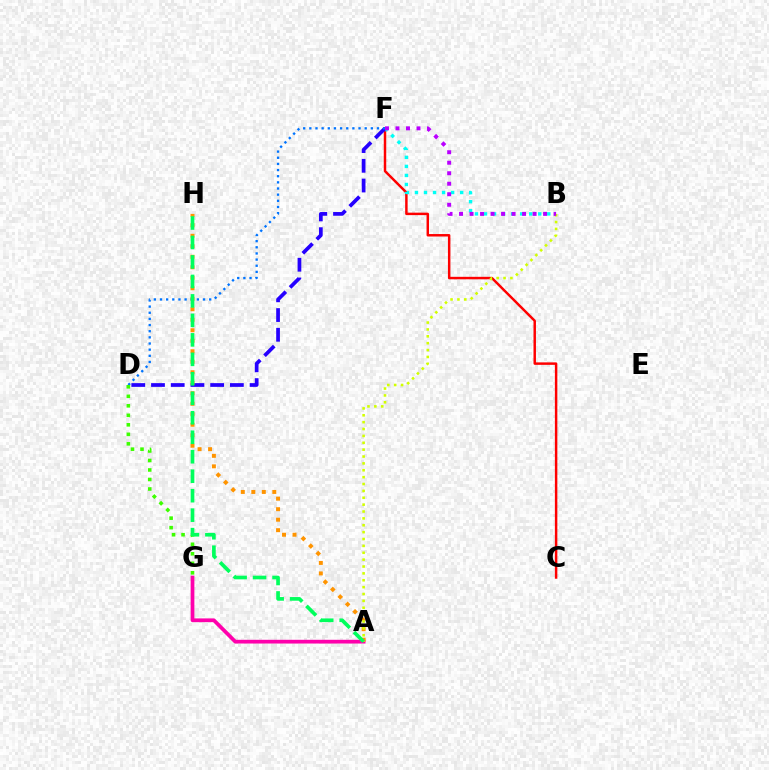{('C', 'F'): [{'color': '#ff0000', 'line_style': 'solid', 'thickness': 1.78}], ('A', 'G'): [{'color': '#ff00ac', 'line_style': 'solid', 'thickness': 2.69}], ('B', 'F'): [{'color': '#00fff6', 'line_style': 'dotted', 'thickness': 2.46}, {'color': '#b900ff', 'line_style': 'dotted', 'thickness': 2.85}], ('D', 'F'): [{'color': '#2500ff', 'line_style': 'dashed', 'thickness': 2.68}, {'color': '#0074ff', 'line_style': 'dotted', 'thickness': 1.67}], ('A', 'H'): [{'color': '#ff9400', 'line_style': 'dotted', 'thickness': 2.85}, {'color': '#00ff5c', 'line_style': 'dashed', 'thickness': 2.65}], ('A', 'B'): [{'color': '#d1ff00', 'line_style': 'dotted', 'thickness': 1.87}], ('D', 'G'): [{'color': '#3dff00', 'line_style': 'dotted', 'thickness': 2.58}]}